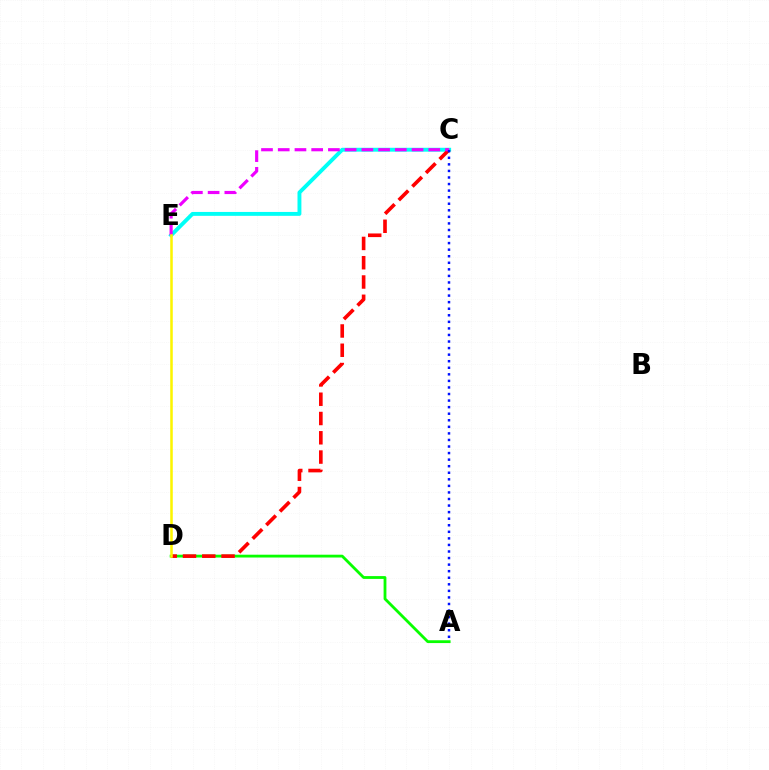{('A', 'D'): [{'color': '#08ff00', 'line_style': 'solid', 'thickness': 2.02}], ('C', 'E'): [{'color': '#00fff6', 'line_style': 'solid', 'thickness': 2.81}, {'color': '#ee00ff', 'line_style': 'dashed', 'thickness': 2.27}], ('C', 'D'): [{'color': '#ff0000', 'line_style': 'dashed', 'thickness': 2.62}], ('A', 'C'): [{'color': '#0010ff', 'line_style': 'dotted', 'thickness': 1.78}], ('D', 'E'): [{'color': '#fcf500', 'line_style': 'solid', 'thickness': 1.83}]}